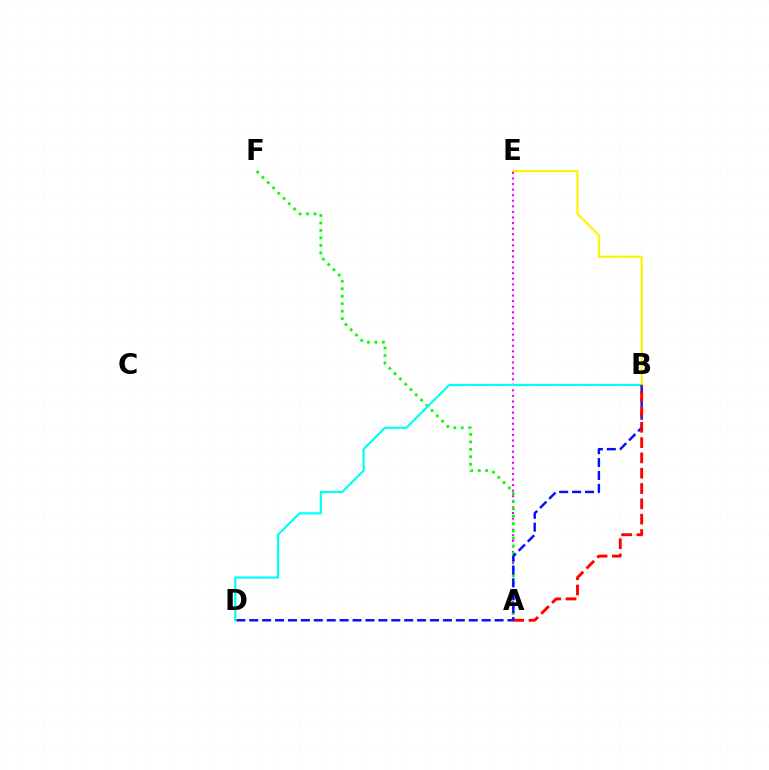{('B', 'E'): [{'color': '#fcf500', 'line_style': 'solid', 'thickness': 1.56}], ('A', 'E'): [{'color': '#ee00ff', 'line_style': 'dotted', 'thickness': 1.51}], ('A', 'F'): [{'color': '#08ff00', 'line_style': 'dotted', 'thickness': 2.03}], ('B', 'D'): [{'color': '#0010ff', 'line_style': 'dashed', 'thickness': 1.75}, {'color': '#00fff6', 'line_style': 'solid', 'thickness': 1.58}], ('A', 'B'): [{'color': '#ff0000', 'line_style': 'dashed', 'thickness': 2.08}]}